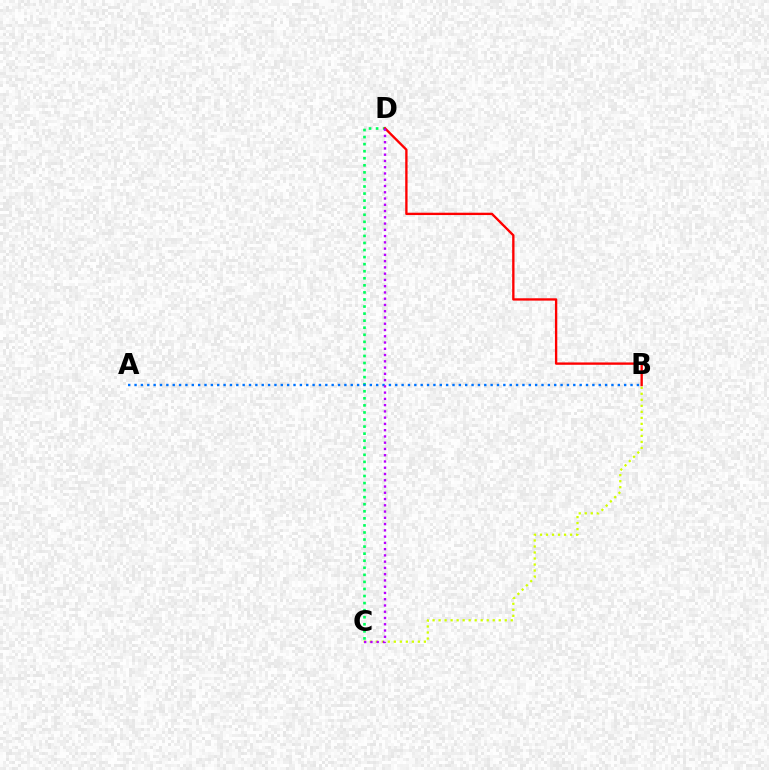{('C', 'D'): [{'color': '#00ff5c', 'line_style': 'dotted', 'thickness': 1.92}, {'color': '#b900ff', 'line_style': 'dotted', 'thickness': 1.7}], ('A', 'B'): [{'color': '#0074ff', 'line_style': 'dotted', 'thickness': 1.73}], ('B', 'C'): [{'color': '#d1ff00', 'line_style': 'dotted', 'thickness': 1.63}], ('B', 'D'): [{'color': '#ff0000', 'line_style': 'solid', 'thickness': 1.69}]}